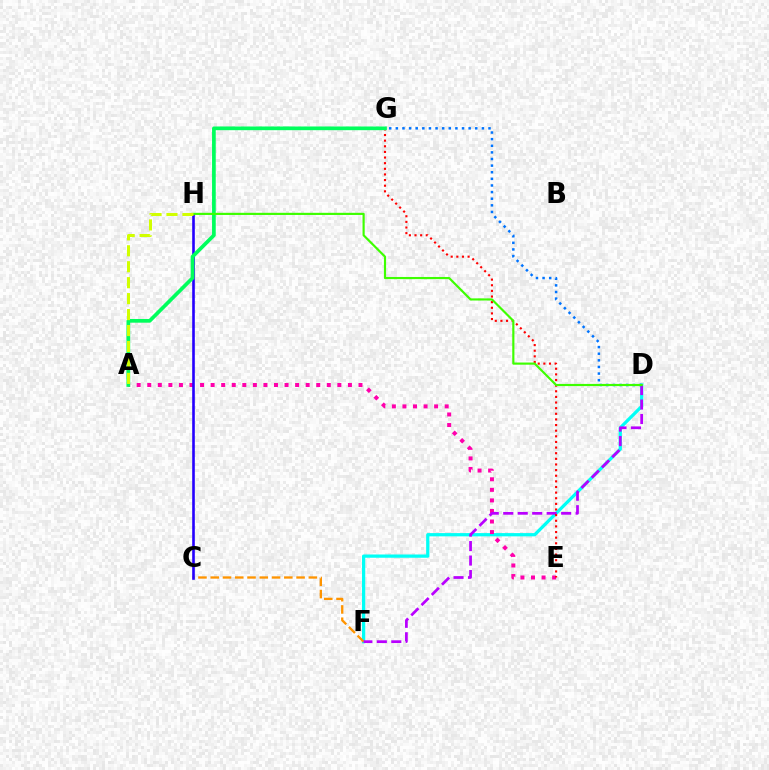{('D', 'F'): [{'color': '#00fff6', 'line_style': 'solid', 'thickness': 2.34}, {'color': '#b900ff', 'line_style': 'dashed', 'thickness': 1.97}], ('C', 'F'): [{'color': '#ff9400', 'line_style': 'dashed', 'thickness': 1.67}], ('A', 'E'): [{'color': '#ff00ac', 'line_style': 'dotted', 'thickness': 2.87}], ('C', 'H'): [{'color': '#2500ff', 'line_style': 'solid', 'thickness': 1.88}], ('E', 'G'): [{'color': '#ff0000', 'line_style': 'dotted', 'thickness': 1.53}], ('D', 'G'): [{'color': '#0074ff', 'line_style': 'dotted', 'thickness': 1.8}], ('A', 'G'): [{'color': '#00ff5c', 'line_style': 'solid', 'thickness': 2.66}], ('D', 'H'): [{'color': '#3dff00', 'line_style': 'solid', 'thickness': 1.56}], ('A', 'H'): [{'color': '#d1ff00', 'line_style': 'dashed', 'thickness': 2.17}]}